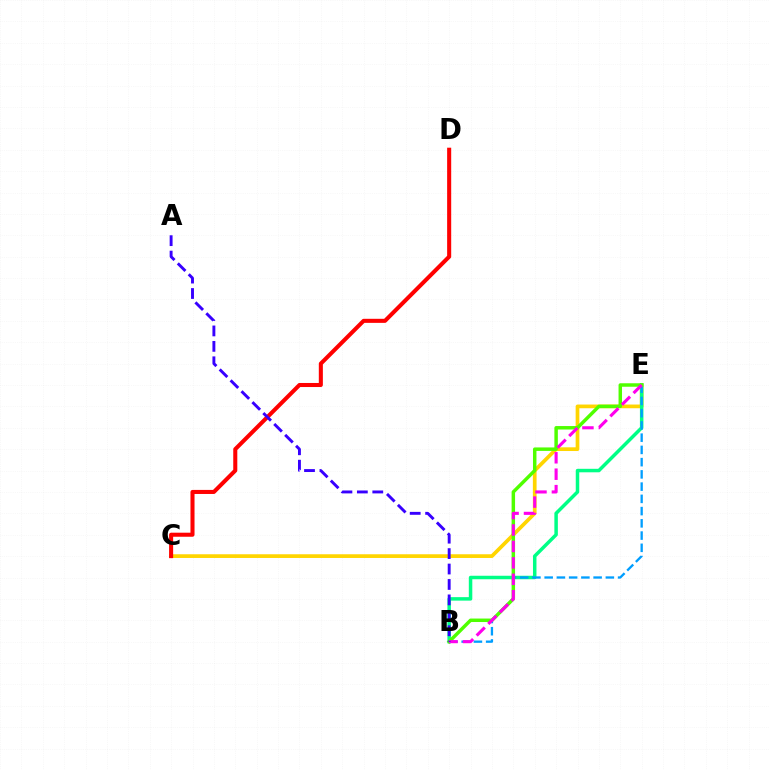{('C', 'E'): [{'color': '#ffd500', 'line_style': 'solid', 'thickness': 2.67}], ('B', 'E'): [{'color': '#00ff86', 'line_style': 'solid', 'thickness': 2.51}, {'color': '#009eff', 'line_style': 'dashed', 'thickness': 1.66}, {'color': '#4fff00', 'line_style': 'solid', 'thickness': 2.5}, {'color': '#ff00ed', 'line_style': 'dashed', 'thickness': 2.23}], ('C', 'D'): [{'color': '#ff0000', 'line_style': 'solid', 'thickness': 2.92}], ('A', 'B'): [{'color': '#3700ff', 'line_style': 'dashed', 'thickness': 2.1}]}